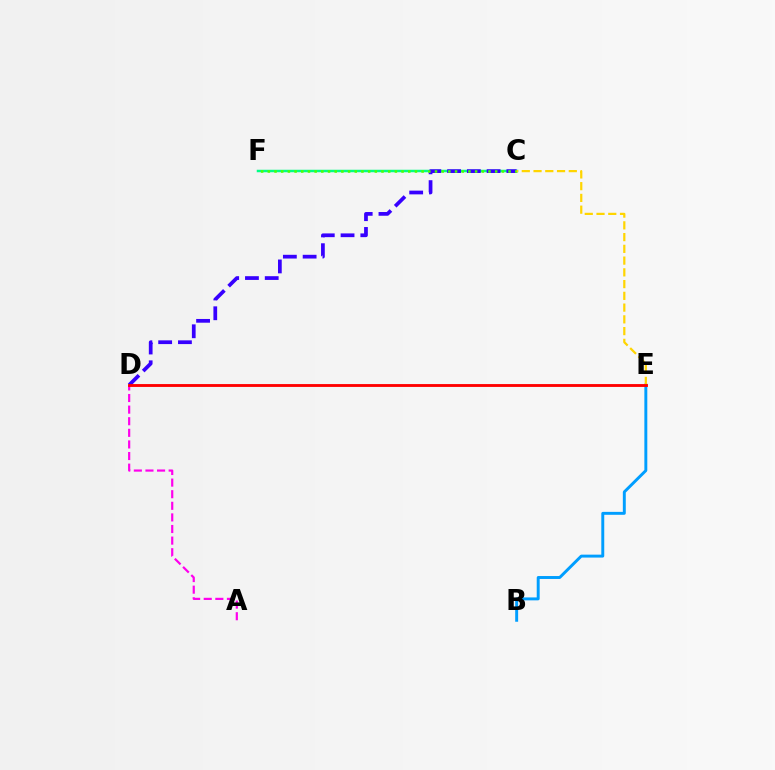{('B', 'E'): [{'color': '#009eff', 'line_style': 'solid', 'thickness': 2.11}], ('C', 'F'): [{'color': '#00ff86', 'line_style': 'solid', 'thickness': 1.79}, {'color': '#4fff00', 'line_style': 'dotted', 'thickness': 1.82}], ('C', 'D'): [{'color': '#3700ff', 'line_style': 'dashed', 'thickness': 2.69}], ('A', 'D'): [{'color': '#ff00ed', 'line_style': 'dashed', 'thickness': 1.58}], ('C', 'E'): [{'color': '#ffd500', 'line_style': 'dashed', 'thickness': 1.6}], ('D', 'E'): [{'color': '#ff0000', 'line_style': 'solid', 'thickness': 2.06}]}